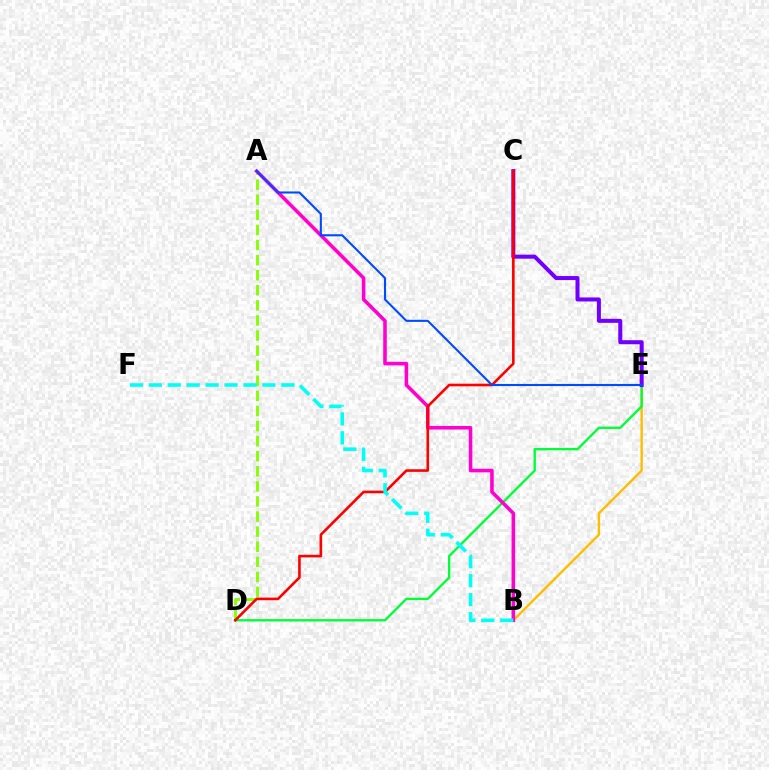{('B', 'E'): [{'color': '#ffbd00', 'line_style': 'solid', 'thickness': 1.73}], ('A', 'D'): [{'color': '#84ff00', 'line_style': 'dashed', 'thickness': 2.05}], ('D', 'E'): [{'color': '#00ff39', 'line_style': 'solid', 'thickness': 1.69}], ('C', 'E'): [{'color': '#7200ff', 'line_style': 'solid', 'thickness': 2.9}], ('A', 'B'): [{'color': '#ff00cf', 'line_style': 'solid', 'thickness': 2.57}], ('C', 'D'): [{'color': '#ff0000', 'line_style': 'solid', 'thickness': 1.88}], ('A', 'E'): [{'color': '#004bff', 'line_style': 'solid', 'thickness': 1.51}], ('B', 'F'): [{'color': '#00fff6', 'line_style': 'dashed', 'thickness': 2.57}]}